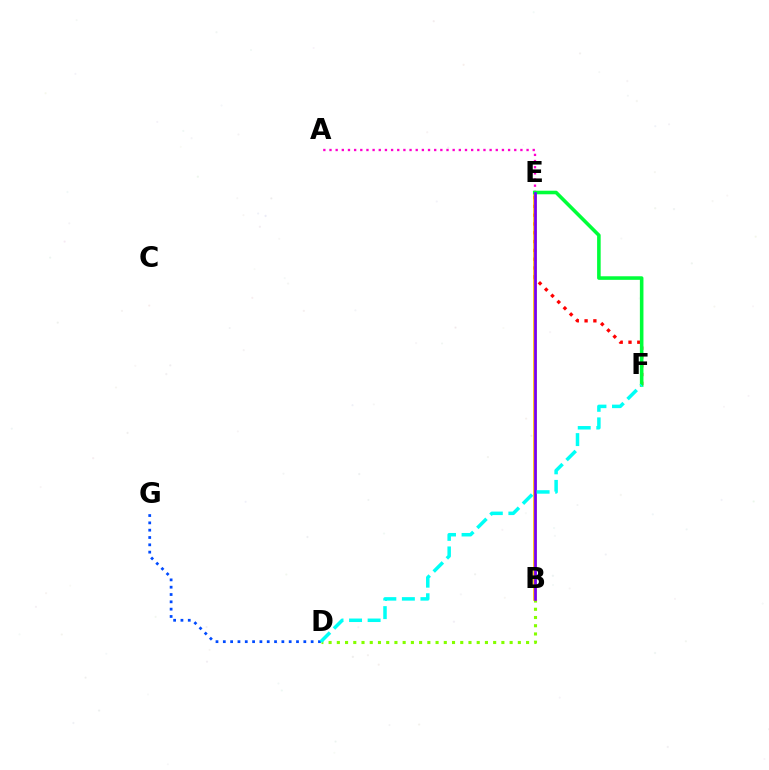{('A', 'E'): [{'color': '#ff00cf', 'line_style': 'dotted', 'thickness': 1.67}], ('E', 'F'): [{'color': '#ff0000', 'line_style': 'dotted', 'thickness': 2.39}, {'color': '#00ff39', 'line_style': 'solid', 'thickness': 2.57}], ('D', 'G'): [{'color': '#004bff', 'line_style': 'dotted', 'thickness': 1.99}], ('B', 'D'): [{'color': '#84ff00', 'line_style': 'dotted', 'thickness': 2.24}], ('B', 'E'): [{'color': '#ffbd00', 'line_style': 'solid', 'thickness': 2.64}, {'color': '#7200ff', 'line_style': 'solid', 'thickness': 1.93}], ('D', 'F'): [{'color': '#00fff6', 'line_style': 'dashed', 'thickness': 2.52}]}